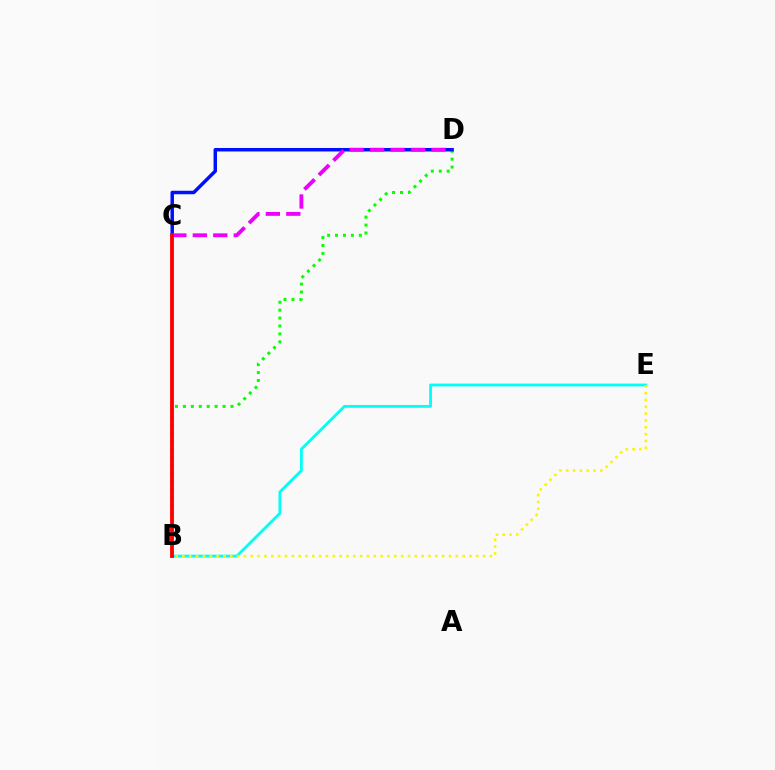{('B', 'D'): [{'color': '#08ff00', 'line_style': 'dotted', 'thickness': 2.15}], ('C', 'D'): [{'color': '#0010ff', 'line_style': 'solid', 'thickness': 2.51}, {'color': '#ee00ff', 'line_style': 'dashed', 'thickness': 2.78}], ('B', 'E'): [{'color': '#00fff6', 'line_style': 'solid', 'thickness': 2.03}, {'color': '#fcf500', 'line_style': 'dotted', 'thickness': 1.86}], ('B', 'C'): [{'color': '#ff0000', 'line_style': 'solid', 'thickness': 2.76}]}